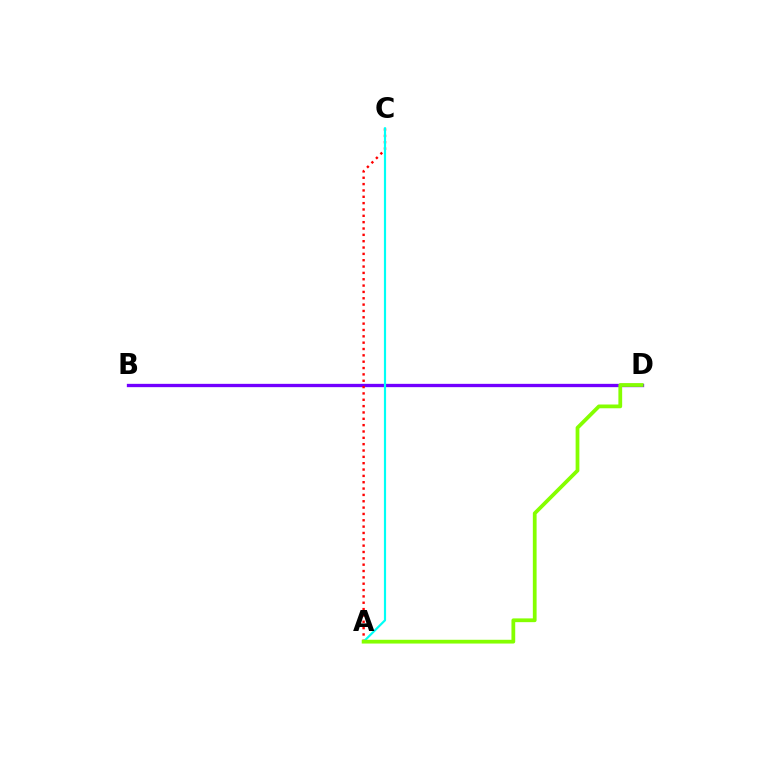{('B', 'D'): [{'color': '#7200ff', 'line_style': 'solid', 'thickness': 2.38}], ('A', 'C'): [{'color': '#ff0000', 'line_style': 'dotted', 'thickness': 1.72}, {'color': '#00fff6', 'line_style': 'solid', 'thickness': 1.57}], ('A', 'D'): [{'color': '#84ff00', 'line_style': 'solid', 'thickness': 2.71}]}